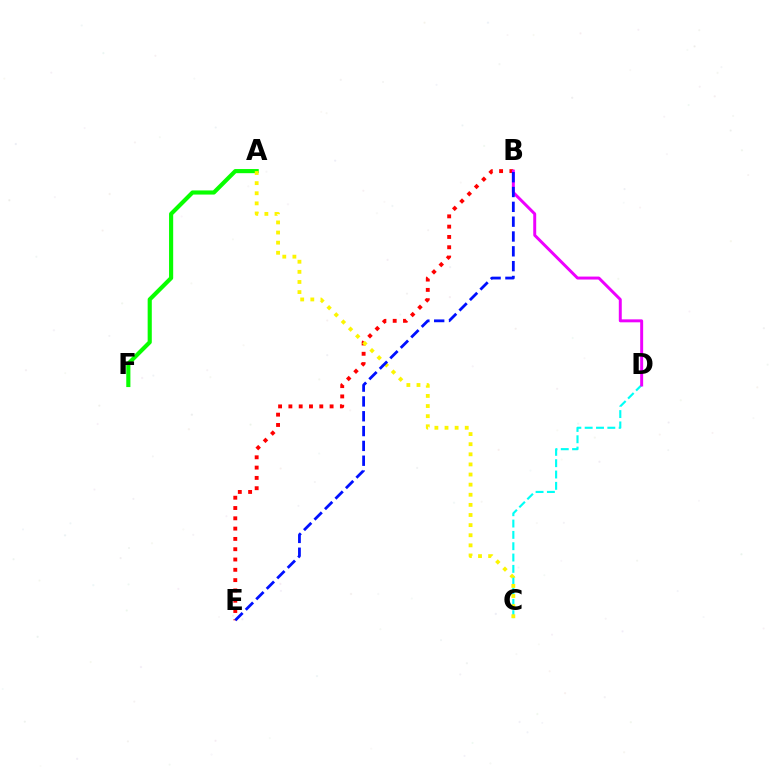{('C', 'D'): [{'color': '#00fff6', 'line_style': 'dashed', 'thickness': 1.54}], ('A', 'F'): [{'color': '#08ff00', 'line_style': 'solid', 'thickness': 2.98}], ('B', 'E'): [{'color': '#ff0000', 'line_style': 'dotted', 'thickness': 2.8}, {'color': '#0010ff', 'line_style': 'dashed', 'thickness': 2.01}], ('A', 'C'): [{'color': '#fcf500', 'line_style': 'dotted', 'thickness': 2.75}], ('B', 'D'): [{'color': '#ee00ff', 'line_style': 'solid', 'thickness': 2.13}]}